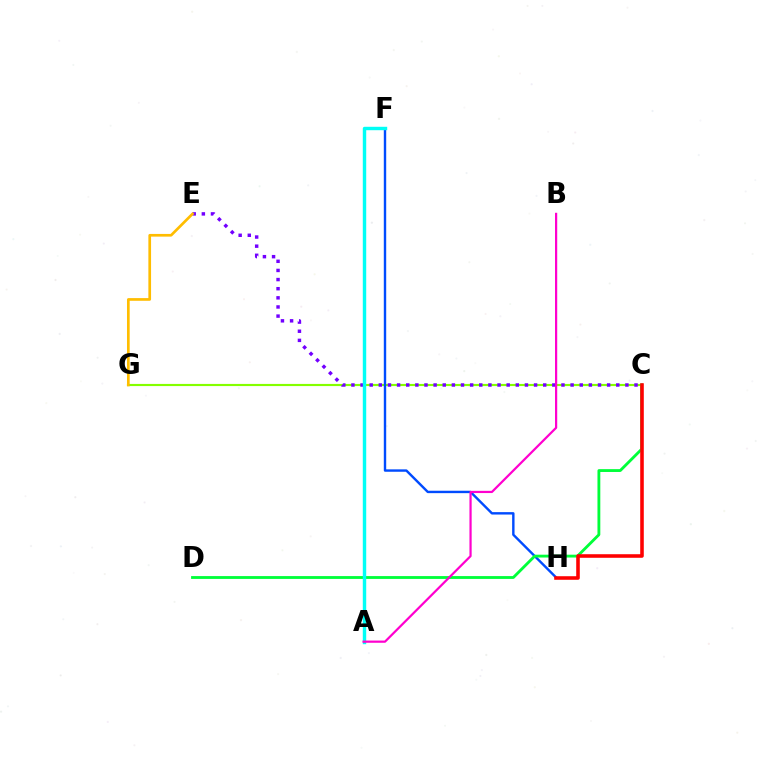{('C', 'G'): [{'color': '#84ff00', 'line_style': 'solid', 'thickness': 1.55}], ('C', 'E'): [{'color': '#7200ff', 'line_style': 'dotted', 'thickness': 2.48}], ('F', 'H'): [{'color': '#004bff', 'line_style': 'solid', 'thickness': 1.73}], ('C', 'D'): [{'color': '#00ff39', 'line_style': 'solid', 'thickness': 2.04}], ('E', 'G'): [{'color': '#ffbd00', 'line_style': 'solid', 'thickness': 1.93}], ('A', 'F'): [{'color': '#00fff6', 'line_style': 'solid', 'thickness': 2.46}], ('A', 'B'): [{'color': '#ff00cf', 'line_style': 'solid', 'thickness': 1.59}], ('C', 'H'): [{'color': '#ff0000', 'line_style': 'solid', 'thickness': 2.57}]}